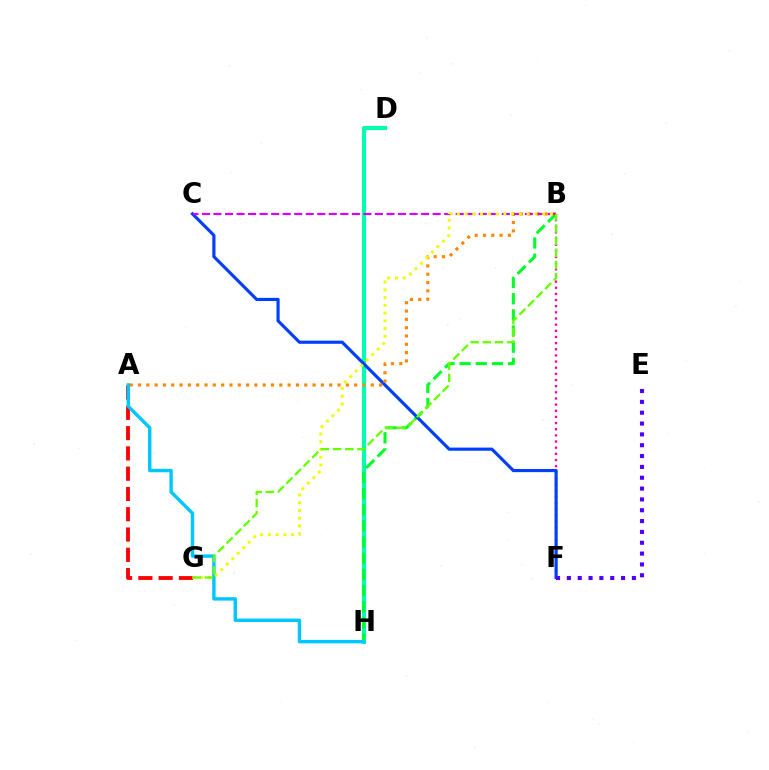{('D', 'H'): [{'color': '#00ffaf', 'line_style': 'solid', 'thickness': 2.98}], ('B', 'H'): [{'color': '#00ff27', 'line_style': 'dashed', 'thickness': 2.19}], ('A', 'G'): [{'color': '#ff0000', 'line_style': 'dashed', 'thickness': 2.76}], ('A', 'H'): [{'color': '#00c7ff', 'line_style': 'solid', 'thickness': 2.45}], ('B', 'F'): [{'color': '#ff00a0', 'line_style': 'dotted', 'thickness': 1.67}], ('C', 'F'): [{'color': '#003fff', 'line_style': 'solid', 'thickness': 2.27}], ('A', 'B'): [{'color': '#ff8800', 'line_style': 'dotted', 'thickness': 2.26}], ('B', 'C'): [{'color': '#d600ff', 'line_style': 'dashed', 'thickness': 1.57}], ('B', 'G'): [{'color': '#eeff00', 'line_style': 'dotted', 'thickness': 2.11}, {'color': '#66ff00', 'line_style': 'dashed', 'thickness': 1.65}], ('E', 'F'): [{'color': '#4f00ff', 'line_style': 'dotted', 'thickness': 2.94}]}